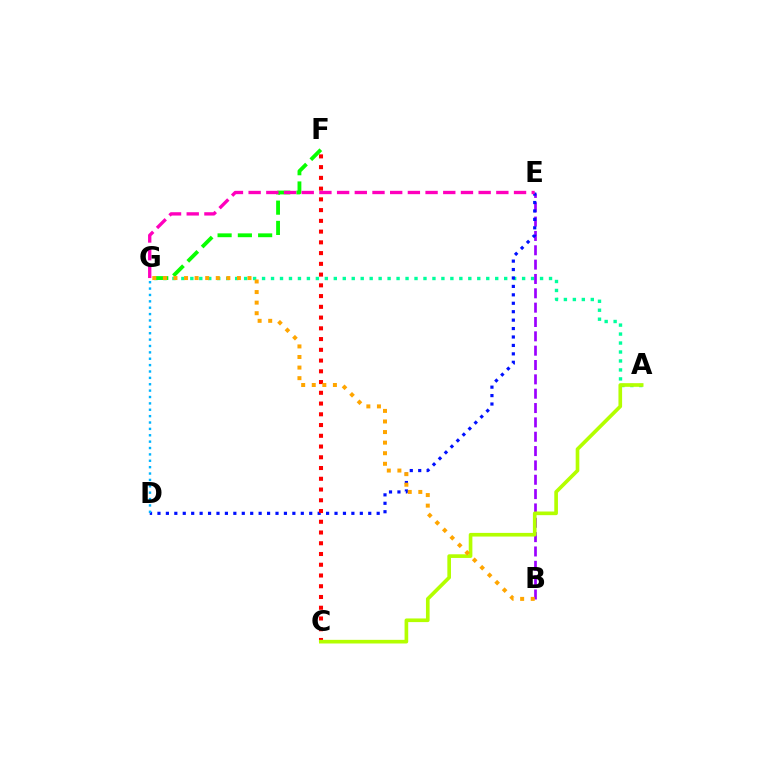{('A', 'G'): [{'color': '#00ff9d', 'line_style': 'dotted', 'thickness': 2.44}], ('B', 'E'): [{'color': '#9b00ff', 'line_style': 'dashed', 'thickness': 1.95}], ('D', 'E'): [{'color': '#0010ff', 'line_style': 'dotted', 'thickness': 2.29}], ('C', 'F'): [{'color': '#ff0000', 'line_style': 'dotted', 'thickness': 2.92}], ('F', 'G'): [{'color': '#08ff00', 'line_style': 'dashed', 'thickness': 2.75}], ('A', 'C'): [{'color': '#b3ff00', 'line_style': 'solid', 'thickness': 2.63}], ('B', 'G'): [{'color': '#ffa500', 'line_style': 'dotted', 'thickness': 2.87}], ('D', 'G'): [{'color': '#00b5ff', 'line_style': 'dotted', 'thickness': 1.73}], ('E', 'G'): [{'color': '#ff00bd', 'line_style': 'dashed', 'thickness': 2.4}]}